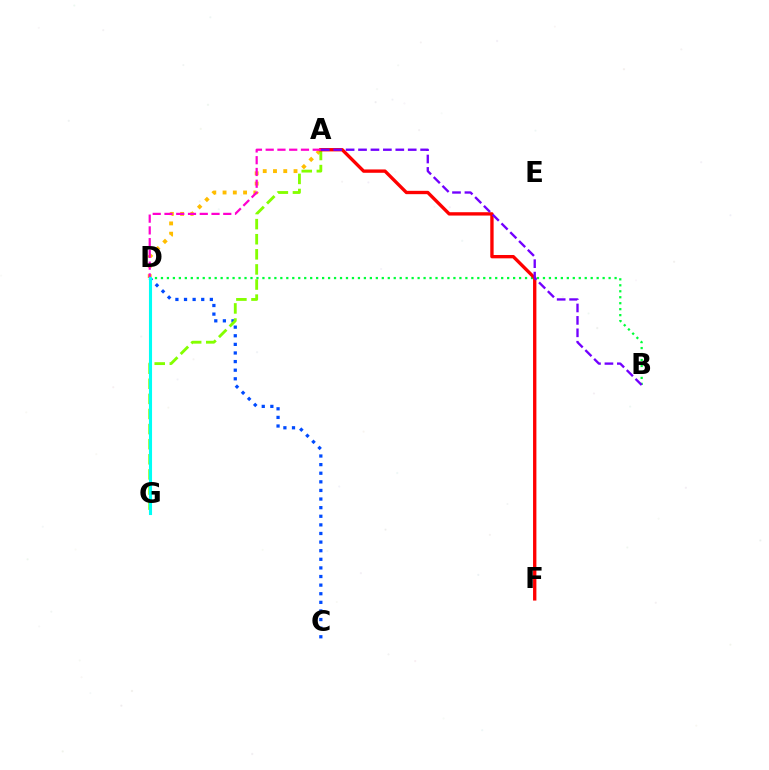{('C', 'D'): [{'color': '#004bff', 'line_style': 'dotted', 'thickness': 2.34}], ('A', 'D'): [{'color': '#ffbd00', 'line_style': 'dotted', 'thickness': 2.79}, {'color': '#ff00cf', 'line_style': 'dashed', 'thickness': 1.6}], ('A', 'G'): [{'color': '#84ff00', 'line_style': 'dashed', 'thickness': 2.05}], ('B', 'D'): [{'color': '#00ff39', 'line_style': 'dotted', 'thickness': 1.62}], ('A', 'F'): [{'color': '#ff0000', 'line_style': 'solid', 'thickness': 2.41}], ('A', 'B'): [{'color': '#7200ff', 'line_style': 'dashed', 'thickness': 1.69}], ('D', 'G'): [{'color': '#00fff6', 'line_style': 'solid', 'thickness': 2.22}]}